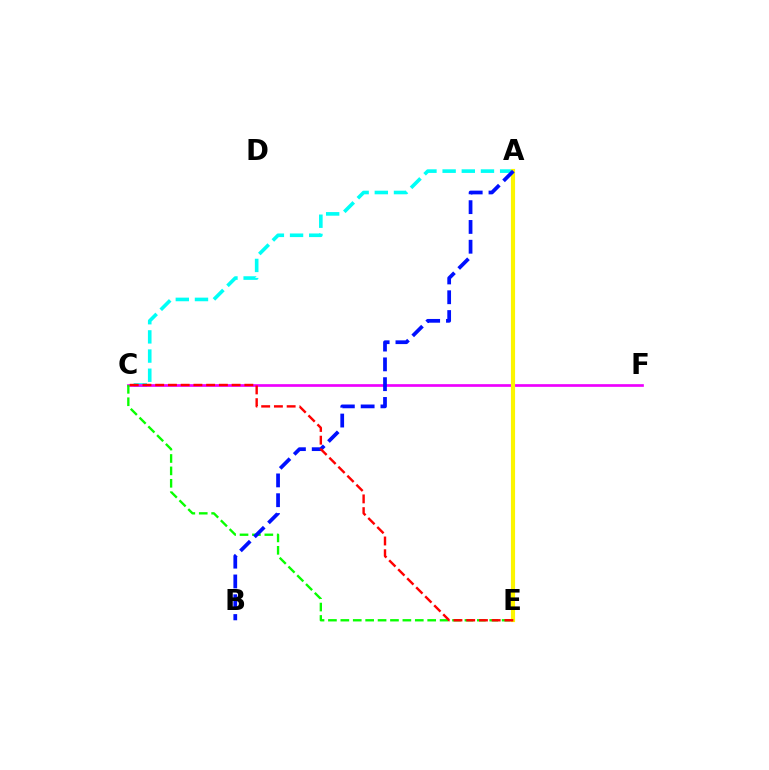{('A', 'C'): [{'color': '#00fff6', 'line_style': 'dashed', 'thickness': 2.6}], ('C', 'F'): [{'color': '#ee00ff', 'line_style': 'solid', 'thickness': 1.94}], ('A', 'E'): [{'color': '#fcf500', 'line_style': 'solid', 'thickness': 2.99}], ('C', 'E'): [{'color': '#08ff00', 'line_style': 'dashed', 'thickness': 1.69}, {'color': '#ff0000', 'line_style': 'dashed', 'thickness': 1.73}], ('A', 'B'): [{'color': '#0010ff', 'line_style': 'dashed', 'thickness': 2.69}]}